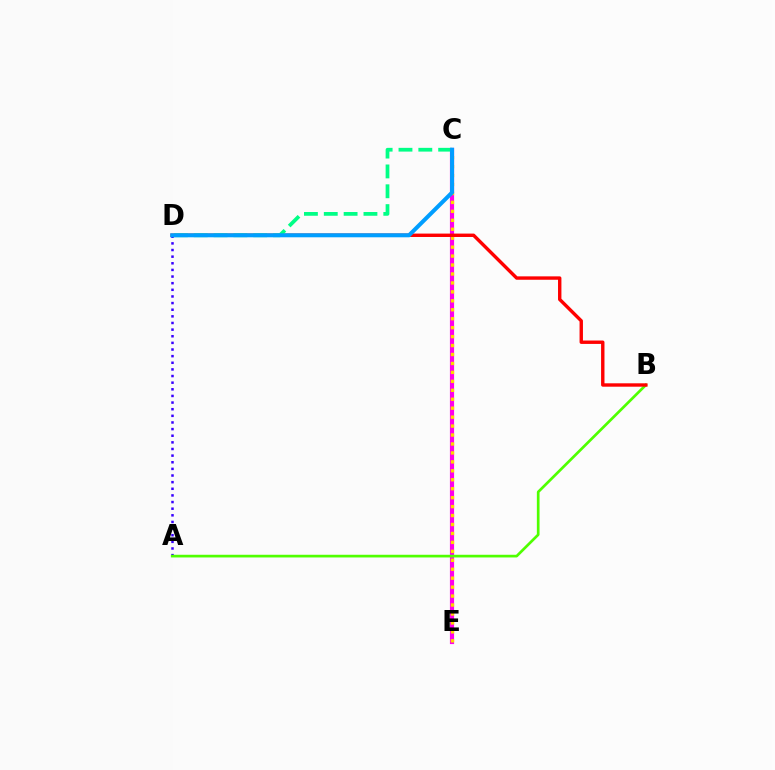{('C', 'E'): [{'color': '#ff00ed', 'line_style': 'solid', 'thickness': 3.0}, {'color': '#ffd500', 'line_style': 'dotted', 'thickness': 2.43}], ('A', 'D'): [{'color': '#3700ff', 'line_style': 'dotted', 'thickness': 1.8}], ('A', 'B'): [{'color': '#4fff00', 'line_style': 'solid', 'thickness': 1.93}], ('B', 'D'): [{'color': '#ff0000', 'line_style': 'solid', 'thickness': 2.44}], ('C', 'D'): [{'color': '#00ff86', 'line_style': 'dashed', 'thickness': 2.7}, {'color': '#009eff', 'line_style': 'solid', 'thickness': 2.9}]}